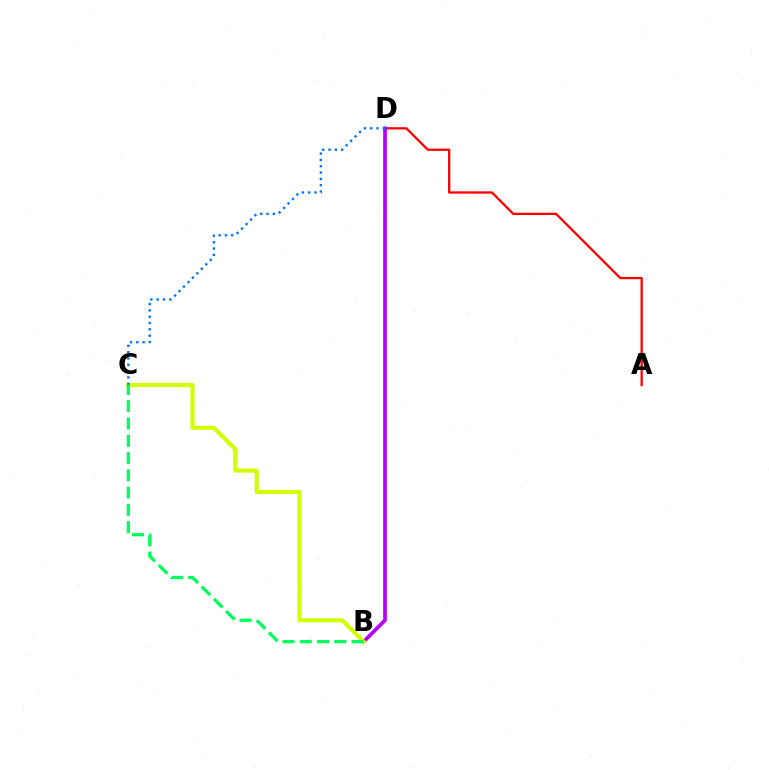{('A', 'D'): [{'color': '#ff0000', 'line_style': 'solid', 'thickness': 1.65}], ('B', 'D'): [{'color': '#b900ff', 'line_style': 'solid', 'thickness': 2.67}], ('B', 'C'): [{'color': '#d1ff00', 'line_style': 'solid', 'thickness': 2.97}, {'color': '#00ff5c', 'line_style': 'dashed', 'thickness': 2.35}], ('C', 'D'): [{'color': '#0074ff', 'line_style': 'dotted', 'thickness': 1.72}]}